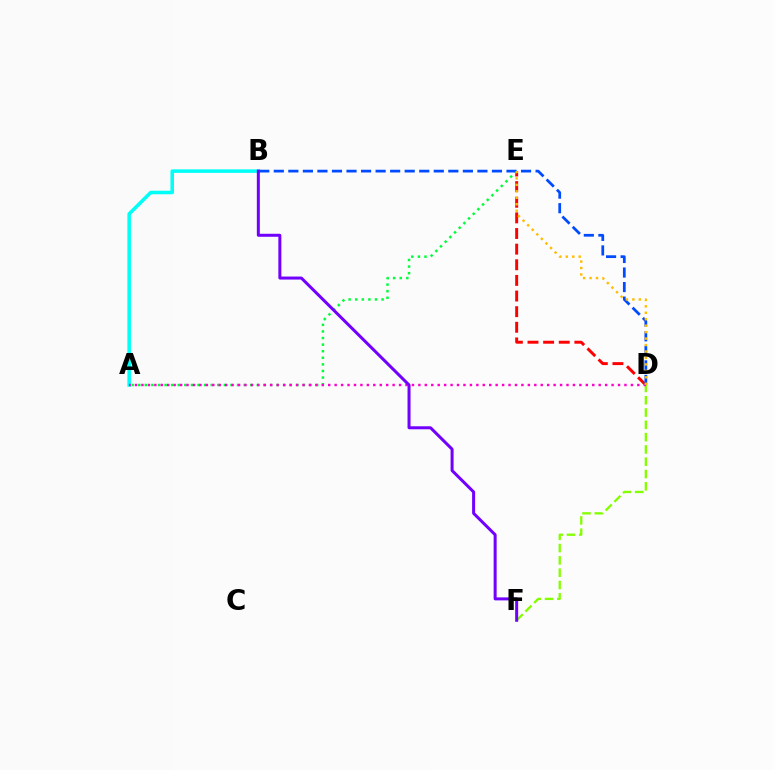{('A', 'B'): [{'color': '#00fff6', 'line_style': 'solid', 'thickness': 2.54}], ('D', 'E'): [{'color': '#ff0000', 'line_style': 'dashed', 'thickness': 2.12}, {'color': '#ffbd00', 'line_style': 'dotted', 'thickness': 1.75}], ('A', 'E'): [{'color': '#00ff39', 'line_style': 'dotted', 'thickness': 1.79}], ('D', 'F'): [{'color': '#84ff00', 'line_style': 'dashed', 'thickness': 1.67}], ('B', 'D'): [{'color': '#004bff', 'line_style': 'dashed', 'thickness': 1.98}], ('A', 'D'): [{'color': '#ff00cf', 'line_style': 'dotted', 'thickness': 1.75}], ('B', 'F'): [{'color': '#7200ff', 'line_style': 'solid', 'thickness': 2.16}]}